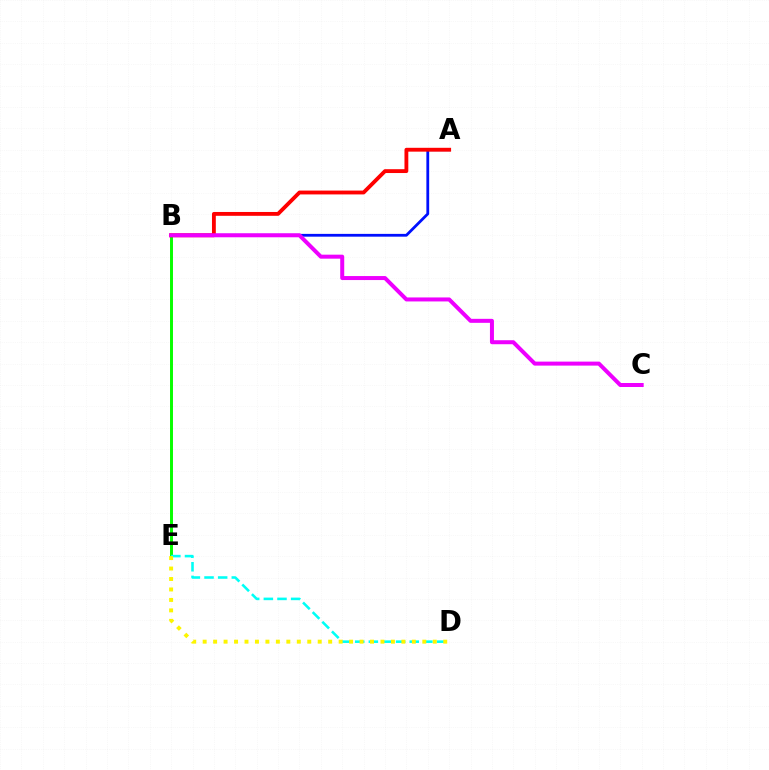{('A', 'B'): [{'color': '#0010ff', 'line_style': 'solid', 'thickness': 2.01}, {'color': '#ff0000', 'line_style': 'solid', 'thickness': 2.77}], ('B', 'E'): [{'color': '#08ff00', 'line_style': 'solid', 'thickness': 2.13}], ('D', 'E'): [{'color': '#00fff6', 'line_style': 'dashed', 'thickness': 1.85}, {'color': '#fcf500', 'line_style': 'dotted', 'thickness': 2.84}], ('B', 'C'): [{'color': '#ee00ff', 'line_style': 'solid', 'thickness': 2.88}]}